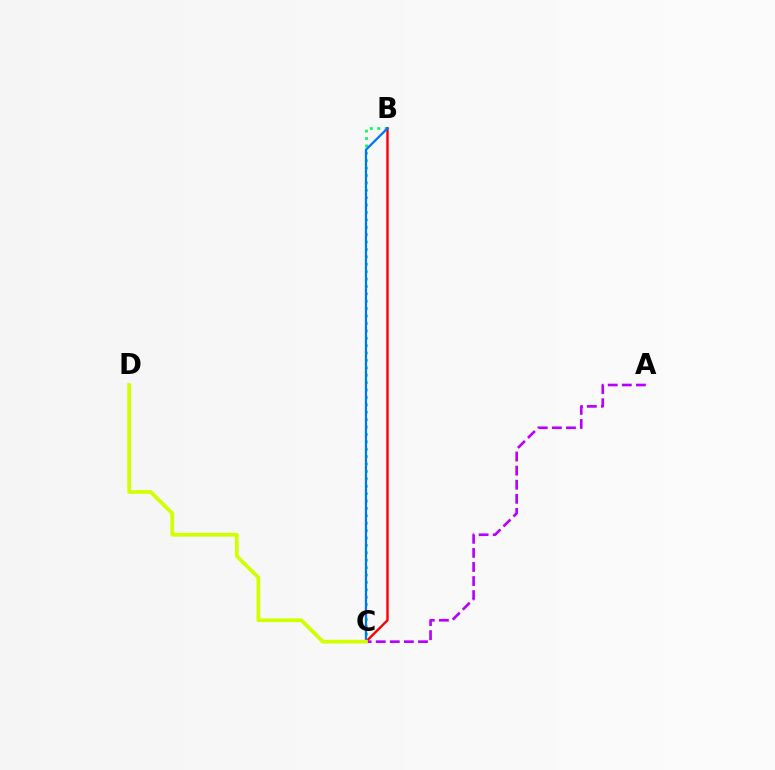{('B', 'C'): [{'color': '#00ff5c', 'line_style': 'dotted', 'thickness': 2.01}, {'color': '#ff0000', 'line_style': 'solid', 'thickness': 1.73}, {'color': '#0074ff', 'line_style': 'solid', 'thickness': 1.62}], ('A', 'C'): [{'color': '#b900ff', 'line_style': 'dashed', 'thickness': 1.91}], ('C', 'D'): [{'color': '#d1ff00', 'line_style': 'solid', 'thickness': 2.69}]}